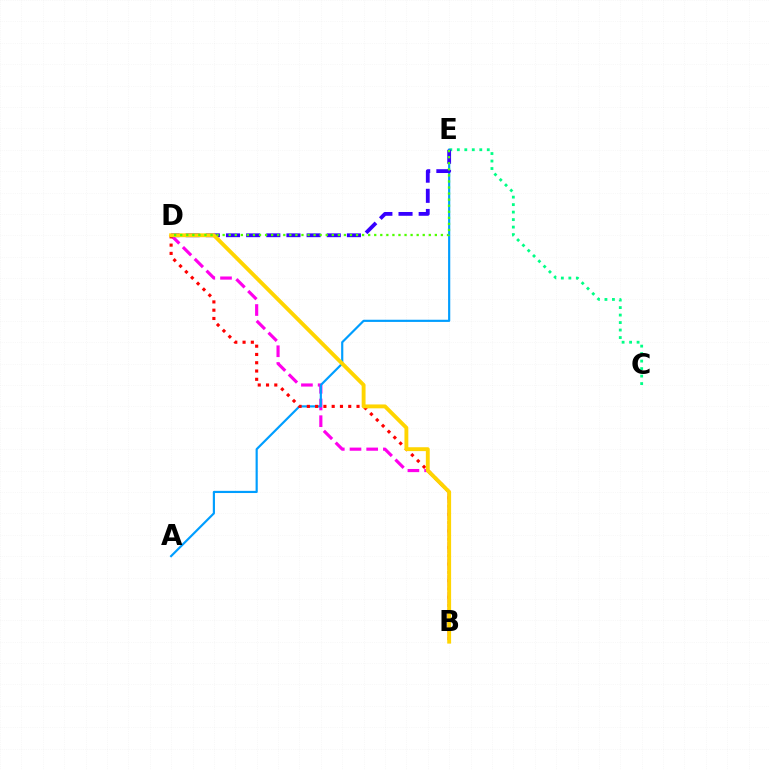{('B', 'D'): [{'color': '#ff00ed', 'line_style': 'dashed', 'thickness': 2.27}, {'color': '#ff0000', 'line_style': 'dotted', 'thickness': 2.25}, {'color': '#ffd500', 'line_style': 'solid', 'thickness': 2.79}], ('A', 'E'): [{'color': '#009eff', 'line_style': 'solid', 'thickness': 1.56}], ('C', 'E'): [{'color': '#00ff86', 'line_style': 'dotted', 'thickness': 2.04}], ('D', 'E'): [{'color': '#3700ff', 'line_style': 'dashed', 'thickness': 2.74}, {'color': '#4fff00', 'line_style': 'dotted', 'thickness': 1.65}]}